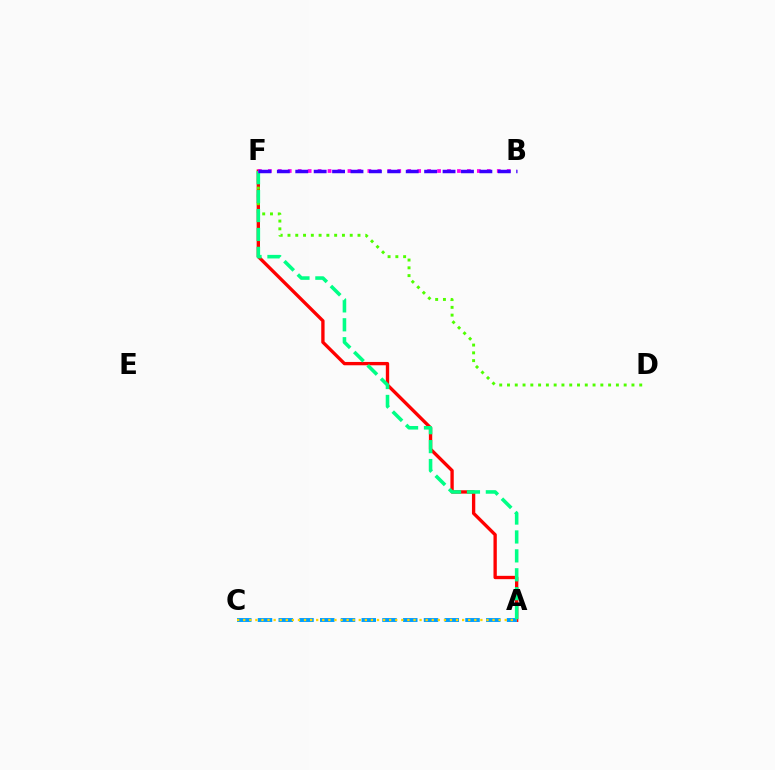{('A', 'F'): [{'color': '#ff0000', 'line_style': 'solid', 'thickness': 2.4}, {'color': '#00ff86', 'line_style': 'dashed', 'thickness': 2.57}], ('A', 'C'): [{'color': '#009eff', 'line_style': 'dashed', 'thickness': 2.82}, {'color': '#ffd500', 'line_style': 'dotted', 'thickness': 1.65}], ('D', 'F'): [{'color': '#4fff00', 'line_style': 'dotted', 'thickness': 2.11}], ('B', 'F'): [{'color': '#ff00ed', 'line_style': 'dotted', 'thickness': 2.7}, {'color': '#3700ff', 'line_style': 'dashed', 'thickness': 2.5}]}